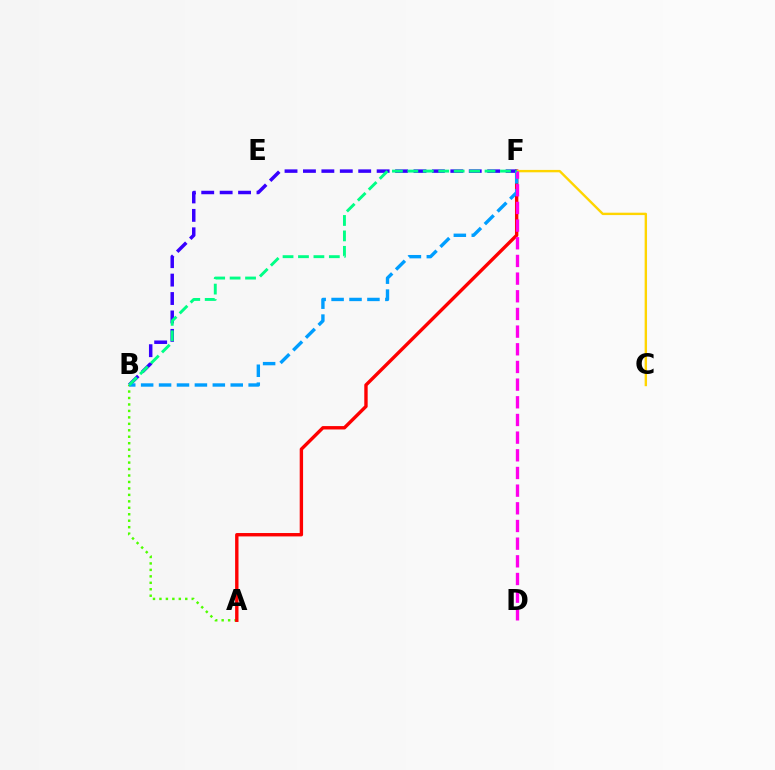{('A', 'B'): [{'color': '#4fff00', 'line_style': 'dotted', 'thickness': 1.75}], ('A', 'F'): [{'color': '#ff0000', 'line_style': 'solid', 'thickness': 2.43}], ('C', 'F'): [{'color': '#ffd500', 'line_style': 'solid', 'thickness': 1.72}], ('B', 'F'): [{'color': '#3700ff', 'line_style': 'dashed', 'thickness': 2.5}, {'color': '#009eff', 'line_style': 'dashed', 'thickness': 2.43}, {'color': '#00ff86', 'line_style': 'dashed', 'thickness': 2.1}], ('D', 'F'): [{'color': '#ff00ed', 'line_style': 'dashed', 'thickness': 2.4}]}